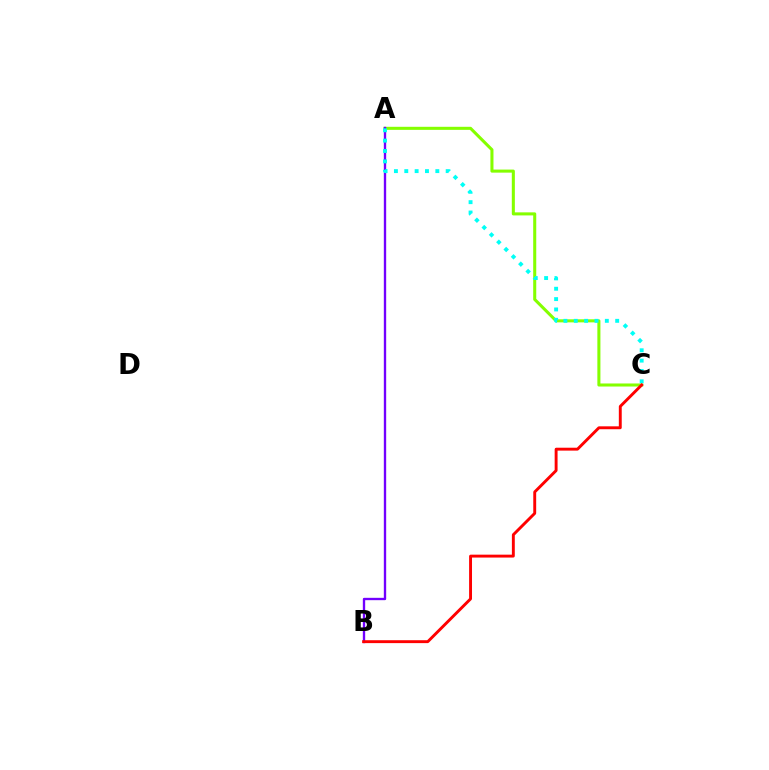{('A', 'C'): [{'color': '#84ff00', 'line_style': 'solid', 'thickness': 2.2}, {'color': '#00fff6', 'line_style': 'dotted', 'thickness': 2.81}], ('A', 'B'): [{'color': '#7200ff', 'line_style': 'solid', 'thickness': 1.69}], ('B', 'C'): [{'color': '#ff0000', 'line_style': 'solid', 'thickness': 2.09}]}